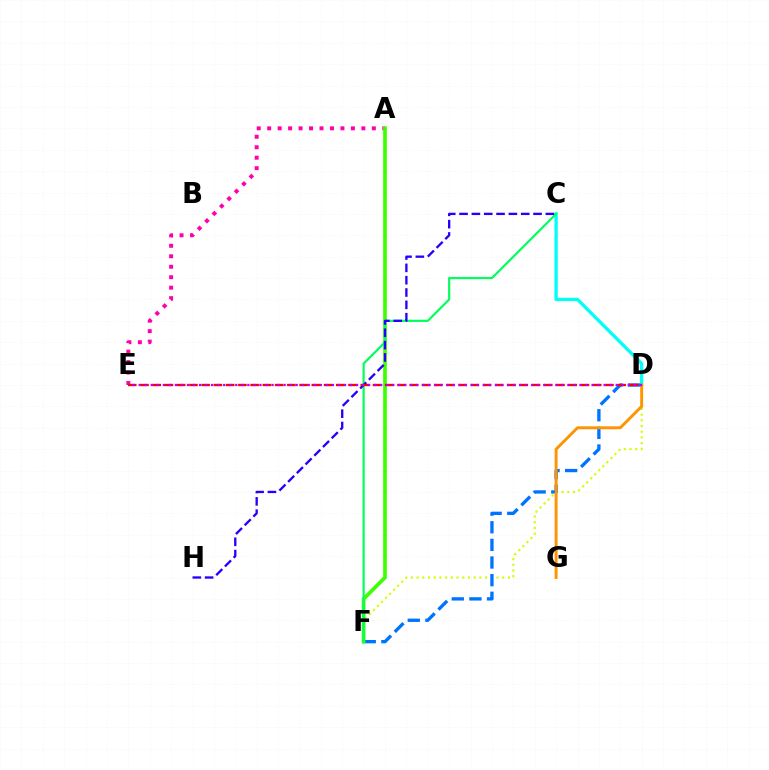{('A', 'E'): [{'color': '#ff00ac', 'line_style': 'dotted', 'thickness': 2.84}], ('C', 'D'): [{'color': '#00fff6', 'line_style': 'solid', 'thickness': 2.38}], ('D', 'F'): [{'color': '#d1ff00', 'line_style': 'dotted', 'thickness': 1.55}, {'color': '#0074ff', 'line_style': 'dashed', 'thickness': 2.39}], ('A', 'F'): [{'color': '#3dff00', 'line_style': 'solid', 'thickness': 2.66}], ('D', 'G'): [{'color': '#ff9400', 'line_style': 'solid', 'thickness': 2.1}], ('C', 'F'): [{'color': '#00ff5c', 'line_style': 'solid', 'thickness': 1.57}], ('C', 'H'): [{'color': '#2500ff', 'line_style': 'dashed', 'thickness': 1.67}], ('D', 'E'): [{'color': '#ff0000', 'line_style': 'dashed', 'thickness': 1.66}, {'color': '#b900ff', 'line_style': 'dotted', 'thickness': 1.64}]}